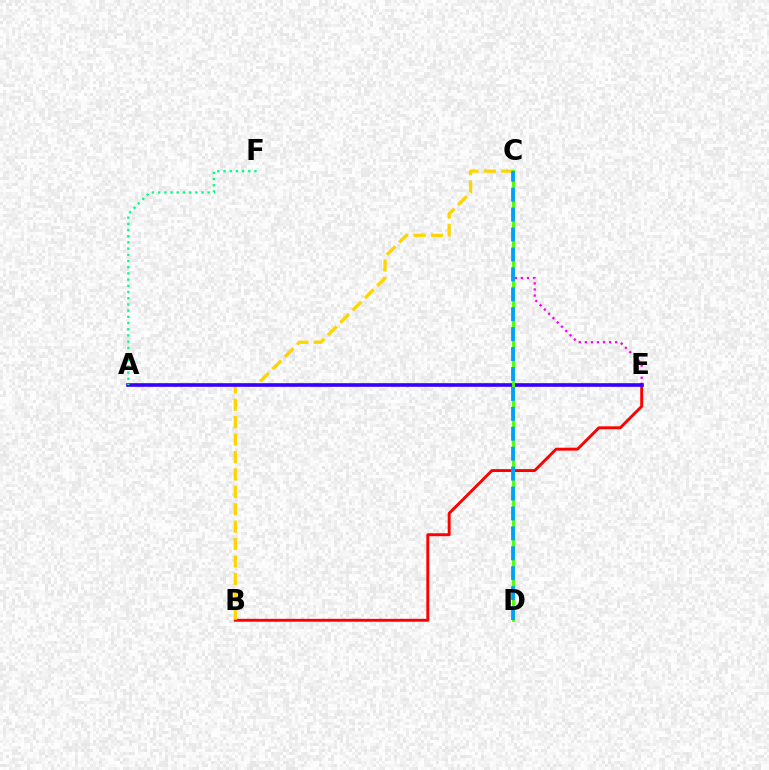{('C', 'E'): [{'color': '#ff00ed', 'line_style': 'dotted', 'thickness': 1.65}], ('B', 'E'): [{'color': '#ff0000', 'line_style': 'solid', 'thickness': 2.09}], ('B', 'C'): [{'color': '#ffd500', 'line_style': 'dashed', 'thickness': 2.37}], ('A', 'E'): [{'color': '#3700ff', 'line_style': 'solid', 'thickness': 2.62}], ('C', 'D'): [{'color': '#4fff00', 'line_style': 'solid', 'thickness': 2.06}, {'color': '#009eff', 'line_style': 'dashed', 'thickness': 2.71}], ('A', 'F'): [{'color': '#00ff86', 'line_style': 'dotted', 'thickness': 1.68}]}